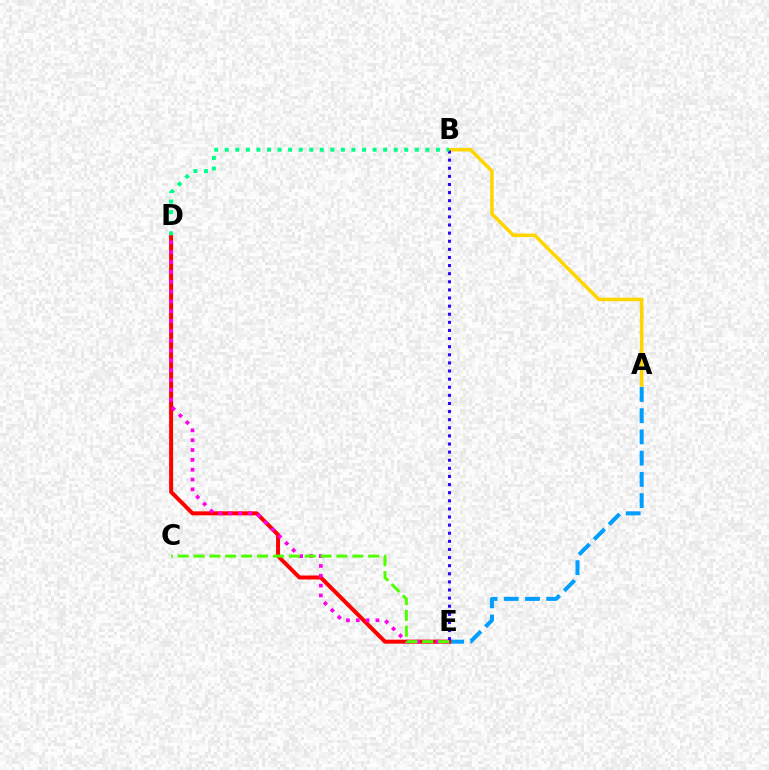{('A', 'E'): [{'color': '#009eff', 'line_style': 'dashed', 'thickness': 2.88}], ('A', 'B'): [{'color': '#ffd500', 'line_style': 'solid', 'thickness': 2.55}], ('D', 'E'): [{'color': '#ff0000', 'line_style': 'solid', 'thickness': 2.88}, {'color': '#ff00ed', 'line_style': 'dotted', 'thickness': 2.67}], ('B', 'E'): [{'color': '#3700ff', 'line_style': 'dotted', 'thickness': 2.2}], ('C', 'E'): [{'color': '#4fff00', 'line_style': 'dashed', 'thickness': 2.16}], ('B', 'D'): [{'color': '#00ff86', 'line_style': 'dotted', 'thickness': 2.87}]}